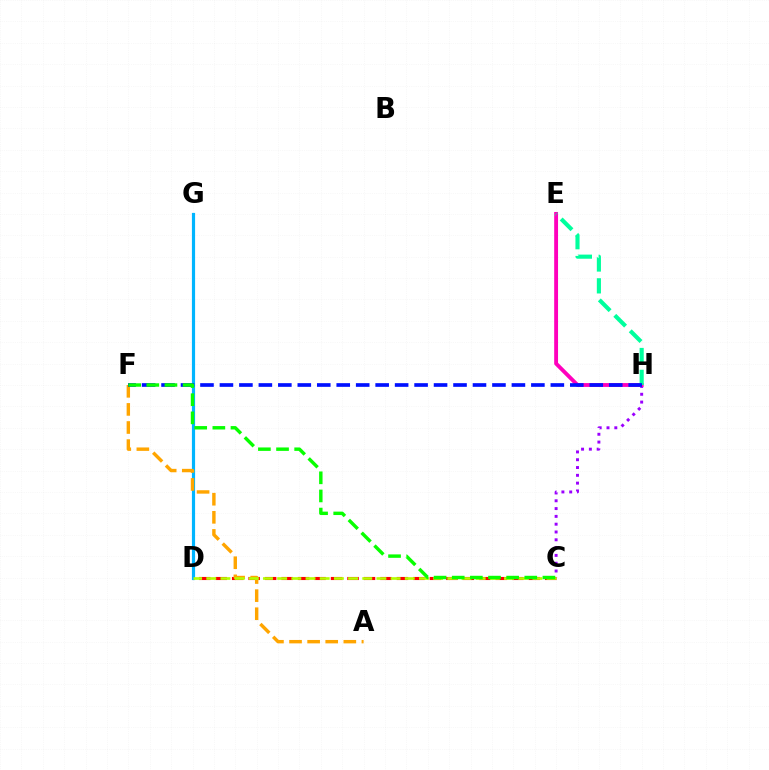{('C', 'H'): [{'color': '#9b00ff', 'line_style': 'dotted', 'thickness': 2.12}], ('C', 'D'): [{'color': '#ff0000', 'line_style': 'dashed', 'thickness': 2.24}, {'color': '#b3ff00', 'line_style': 'dashed', 'thickness': 1.93}], ('E', 'H'): [{'color': '#ff00bd', 'line_style': 'solid', 'thickness': 2.78}, {'color': '#00ff9d', 'line_style': 'dashed', 'thickness': 2.97}], ('D', 'G'): [{'color': '#00b5ff', 'line_style': 'solid', 'thickness': 2.29}], ('A', 'F'): [{'color': '#ffa500', 'line_style': 'dashed', 'thickness': 2.46}], ('F', 'H'): [{'color': '#0010ff', 'line_style': 'dashed', 'thickness': 2.64}], ('C', 'F'): [{'color': '#08ff00', 'line_style': 'dashed', 'thickness': 2.46}]}